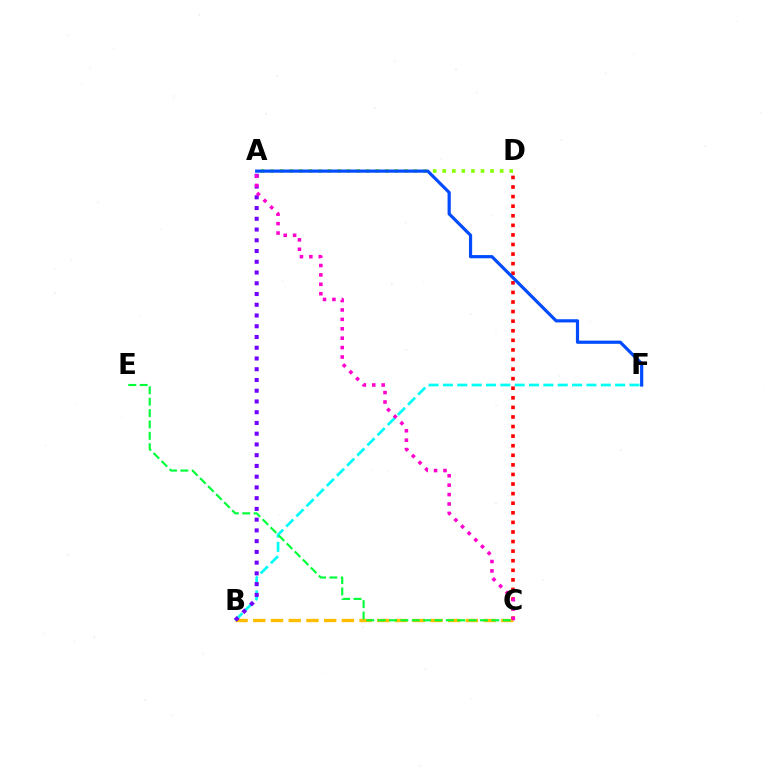{('C', 'D'): [{'color': '#ff0000', 'line_style': 'dotted', 'thickness': 2.6}], ('B', 'C'): [{'color': '#ffbd00', 'line_style': 'dashed', 'thickness': 2.41}], ('A', 'D'): [{'color': '#84ff00', 'line_style': 'dotted', 'thickness': 2.6}], ('B', 'F'): [{'color': '#00fff6', 'line_style': 'dashed', 'thickness': 1.95}], ('C', 'E'): [{'color': '#00ff39', 'line_style': 'dashed', 'thickness': 1.54}], ('A', 'B'): [{'color': '#7200ff', 'line_style': 'dotted', 'thickness': 2.92}], ('A', 'C'): [{'color': '#ff00cf', 'line_style': 'dotted', 'thickness': 2.56}], ('A', 'F'): [{'color': '#004bff', 'line_style': 'solid', 'thickness': 2.29}]}